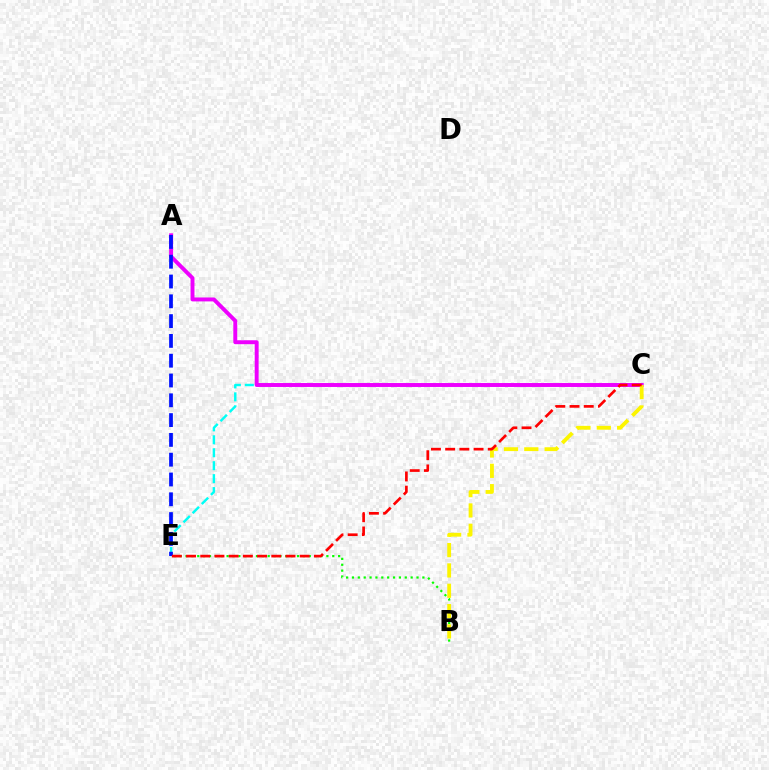{('B', 'E'): [{'color': '#08ff00', 'line_style': 'dotted', 'thickness': 1.59}], ('C', 'E'): [{'color': '#00fff6', 'line_style': 'dashed', 'thickness': 1.76}, {'color': '#ff0000', 'line_style': 'dashed', 'thickness': 1.93}], ('A', 'C'): [{'color': '#ee00ff', 'line_style': 'solid', 'thickness': 2.83}], ('B', 'C'): [{'color': '#fcf500', 'line_style': 'dashed', 'thickness': 2.76}], ('A', 'E'): [{'color': '#0010ff', 'line_style': 'dashed', 'thickness': 2.69}]}